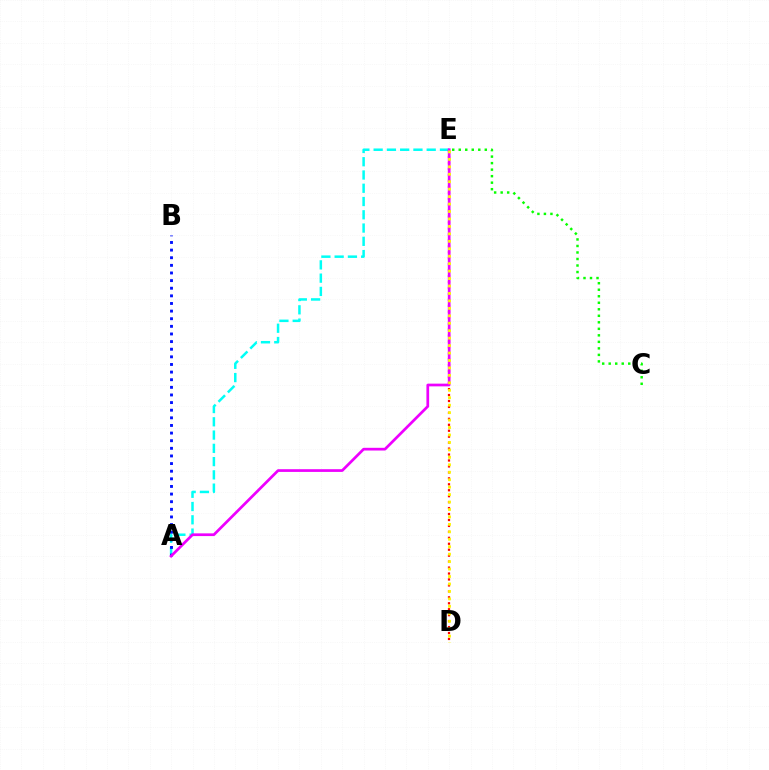{('A', 'E'): [{'color': '#00fff6', 'line_style': 'dashed', 'thickness': 1.8}, {'color': '#ee00ff', 'line_style': 'solid', 'thickness': 1.96}], ('D', 'E'): [{'color': '#ff0000', 'line_style': 'dotted', 'thickness': 1.62}, {'color': '#fcf500', 'line_style': 'dotted', 'thickness': 2.02}], ('A', 'B'): [{'color': '#0010ff', 'line_style': 'dotted', 'thickness': 2.07}], ('C', 'E'): [{'color': '#08ff00', 'line_style': 'dotted', 'thickness': 1.77}]}